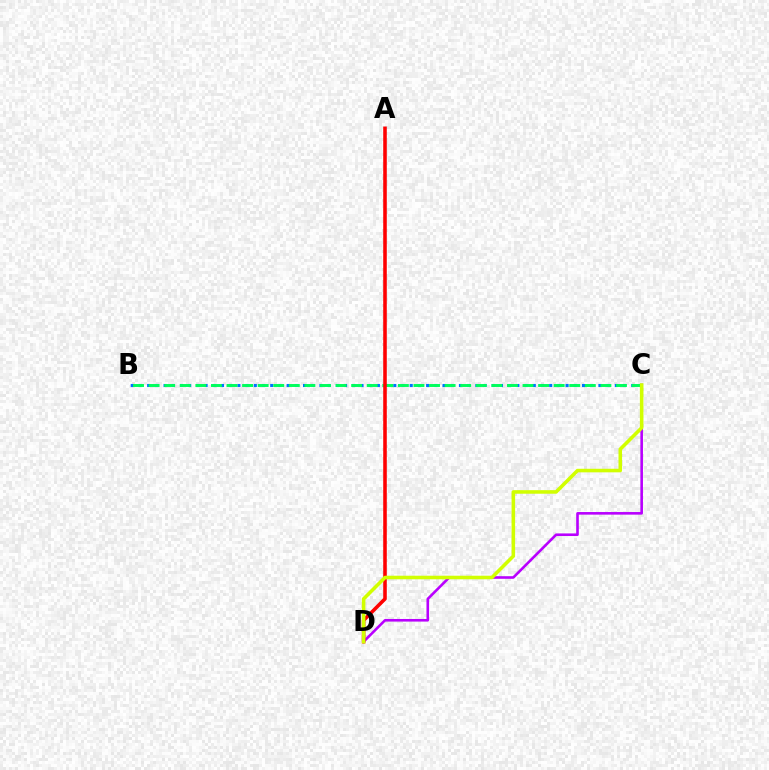{('B', 'C'): [{'color': '#0074ff', 'line_style': 'dotted', 'thickness': 2.23}, {'color': '#00ff5c', 'line_style': 'dashed', 'thickness': 2.12}], ('C', 'D'): [{'color': '#b900ff', 'line_style': 'solid', 'thickness': 1.88}, {'color': '#d1ff00', 'line_style': 'solid', 'thickness': 2.56}], ('A', 'D'): [{'color': '#ff0000', 'line_style': 'solid', 'thickness': 2.57}]}